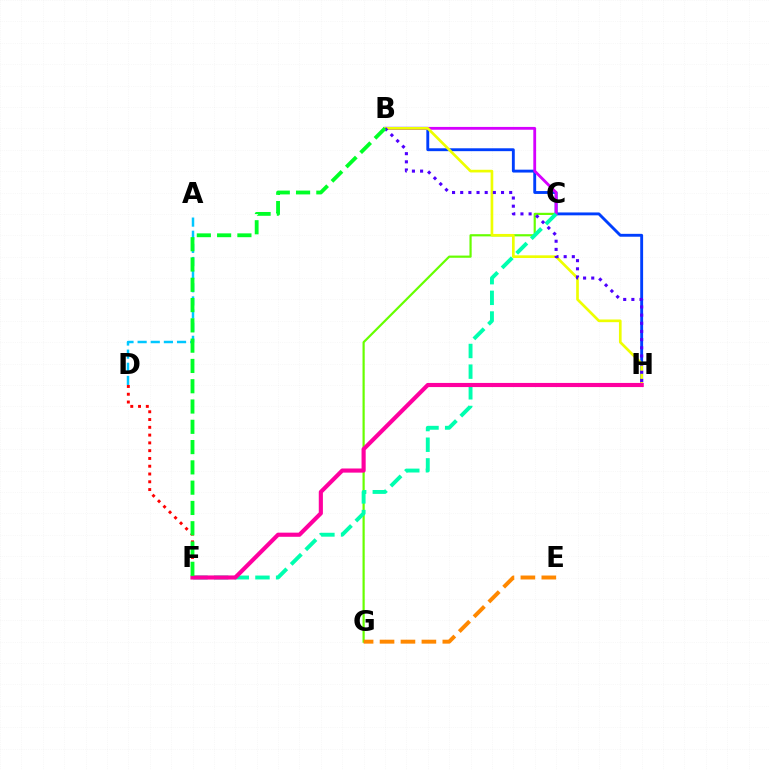{('A', 'D'): [{'color': '#00c7ff', 'line_style': 'dashed', 'thickness': 1.78}], ('B', 'H'): [{'color': '#003fff', 'line_style': 'solid', 'thickness': 2.07}, {'color': '#eeff00', 'line_style': 'solid', 'thickness': 1.93}, {'color': '#4f00ff', 'line_style': 'dotted', 'thickness': 2.22}], ('D', 'F'): [{'color': '#ff0000', 'line_style': 'dotted', 'thickness': 2.11}], ('C', 'G'): [{'color': '#66ff00', 'line_style': 'solid', 'thickness': 1.58}], ('B', 'C'): [{'color': '#d600ff', 'line_style': 'solid', 'thickness': 2.02}], ('C', 'F'): [{'color': '#00ffaf', 'line_style': 'dashed', 'thickness': 2.81}], ('E', 'G'): [{'color': '#ff8800', 'line_style': 'dashed', 'thickness': 2.84}], ('F', 'H'): [{'color': '#ff00a0', 'line_style': 'solid', 'thickness': 2.98}], ('B', 'F'): [{'color': '#00ff27', 'line_style': 'dashed', 'thickness': 2.76}]}